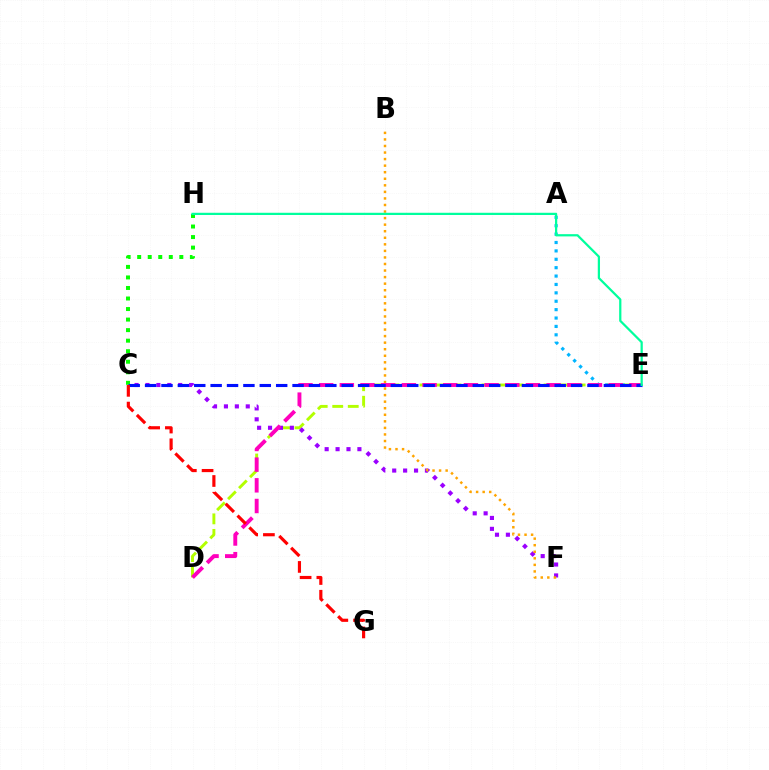{('D', 'E'): [{'color': '#b3ff00', 'line_style': 'dashed', 'thickness': 2.11}, {'color': '#ff00bd', 'line_style': 'dashed', 'thickness': 2.81}], ('C', 'H'): [{'color': '#08ff00', 'line_style': 'dotted', 'thickness': 2.86}], ('A', 'E'): [{'color': '#00b5ff', 'line_style': 'dotted', 'thickness': 2.28}], ('C', 'F'): [{'color': '#9b00ff', 'line_style': 'dotted', 'thickness': 2.97}], ('B', 'F'): [{'color': '#ffa500', 'line_style': 'dotted', 'thickness': 1.78}], ('C', 'E'): [{'color': '#0010ff', 'line_style': 'dashed', 'thickness': 2.23}], ('C', 'G'): [{'color': '#ff0000', 'line_style': 'dashed', 'thickness': 2.27}], ('E', 'H'): [{'color': '#00ff9d', 'line_style': 'solid', 'thickness': 1.61}]}